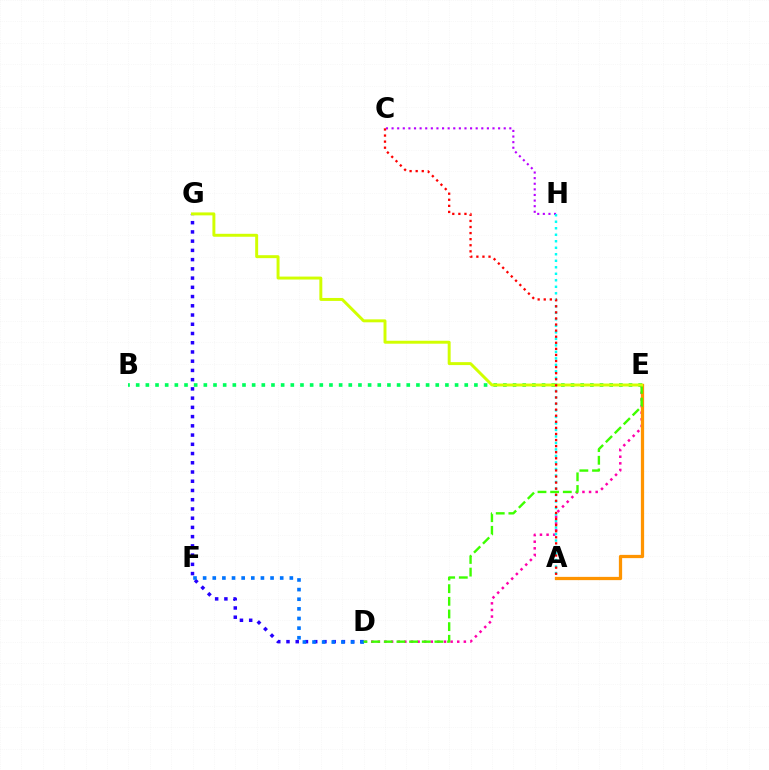{('C', 'H'): [{'color': '#b900ff', 'line_style': 'dotted', 'thickness': 1.52}], ('D', 'G'): [{'color': '#2500ff', 'line_style': 'dotted', 'thickness': 2.51}], ('D', 'F'): [{'color': '#0074ff', 'line_style': 'dotted', 'thickness': 2.62}], ('B', 'E'): [{'color': '#00ff5c', 'line_style': 'dotted', 'thickness': 2.63}], ('D', 'E'): [{'color': '#ff00ac', 'line_style': 'dotted', 'thickness': 1.8}, {'color': '#3dff00', 'line_style': 'dashed', 'thickness': 1.72}], ('A', 'H'): [{'color': '#00fff6', 'line_style': 'dotted', 'thickness': 1.77}], ('A', 'E'): [{'color': '#ff9400', 'line_style': 'solid', 'thickness': 2.34}], ('E', 'G'): [{'color': '#d1ff00', 'line_style': 'solid', 'thickness': 2.12}], ('A', 'C'): [{'color': '#ff0000', 'line_style': 'dotted', 'thickness': 1.65}]}